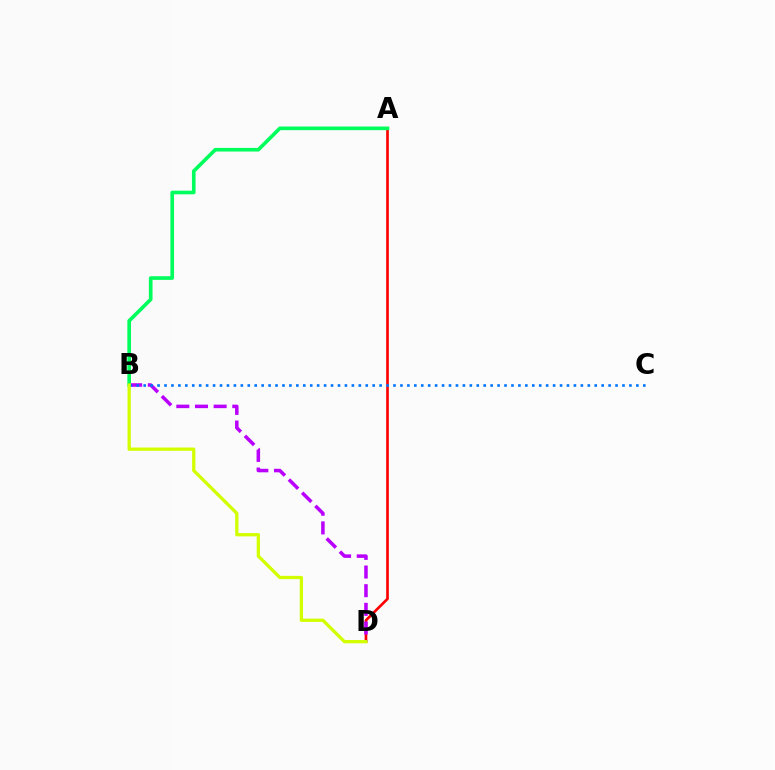{('A', 'D'): [{'color': '#ff0000', 'line_style': 'solid', 'thickness': 1.92}], ('B', 'D'): [{'color': '#b900ff', 'line_style': 'dashed', 'thickness': 2.53}, {'color': '#d1ff00', 'line_style': 'solid', 'thickness': 2.36}], ('A', 'B'): [{'color': '#00ff5c', 'line_style': 'solid', 'thickness': 2.62}], ('B', 'C'): [{'color': '#0074ff', 'line_style': 'dotted', 'thickness': 1.89}]}